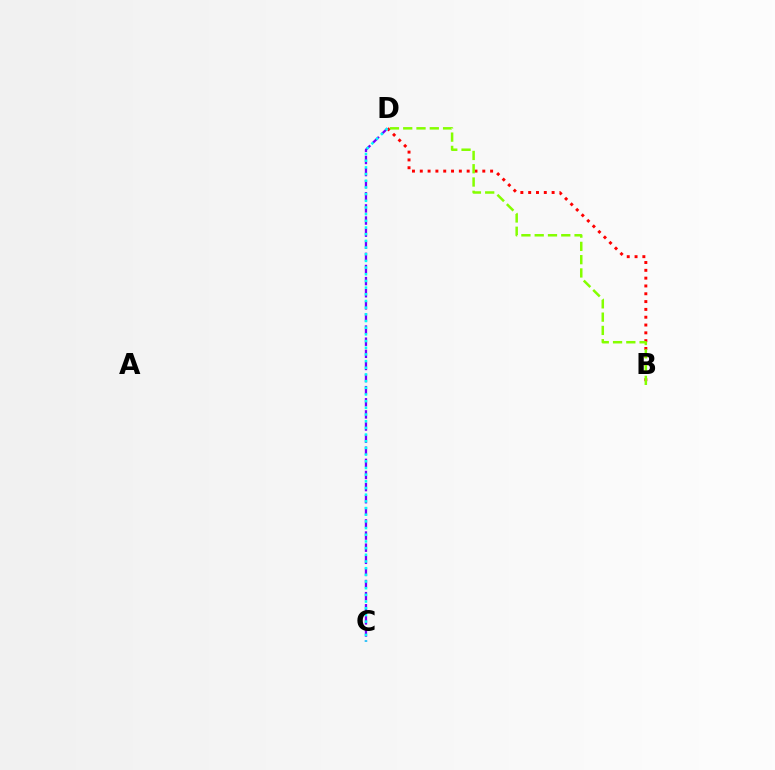{('B', 'D'): [{'color': '#ff0000', 'line_style': 'dotted', 'thickness': 2.12}, {'color': '#84ff00', 'line_style': 'dashed', 'thickness': 1.8}], ('C', 'D'): [{'color': '#7200ff', 'line_style': 'dashed', 'thickness': 1.65}, {'color': '#00fff6', 'line_style': 'dotted', 'thickness': 1.81}]}